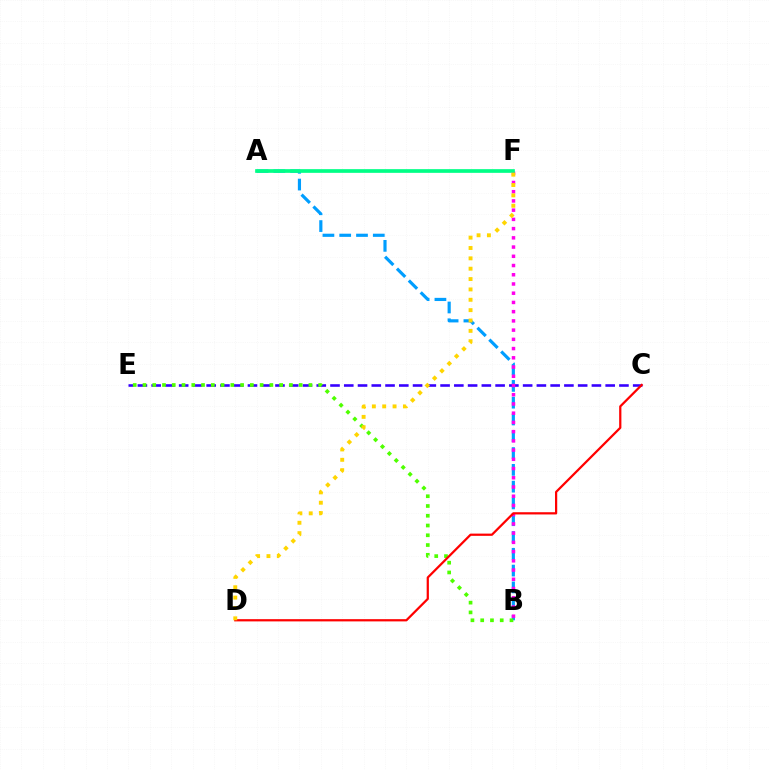{('A', 'B'): [{'color': '#009eff', 'line_style': 'dashed', 'thickness': 2.28}], ('C', 'E'): [{'color': '#3700ff', 'line_style': 'dashed', 'thickness': 1.87}], ('B', 'F'): [{'color': '#ff00ed', 'line_style': 'dotted', 'thickness': 2.51}], ('A', 'F'): [{'color': '#00ff86', 'line_style': 'solid', 'thickness': 2.65}], ('B', 'E'): [{'color': '#4fff00', 'line_style': 'dotted', 'thickness': 2.65}], ('C', 'D'): [{'color': '#ff0000', 'line_style': 'solid', 'thickness': 1.61}], ('D', 'F'): [{'color': '#ffd500', 'line_style': 'dotted', 'thickness': 2.81}]}